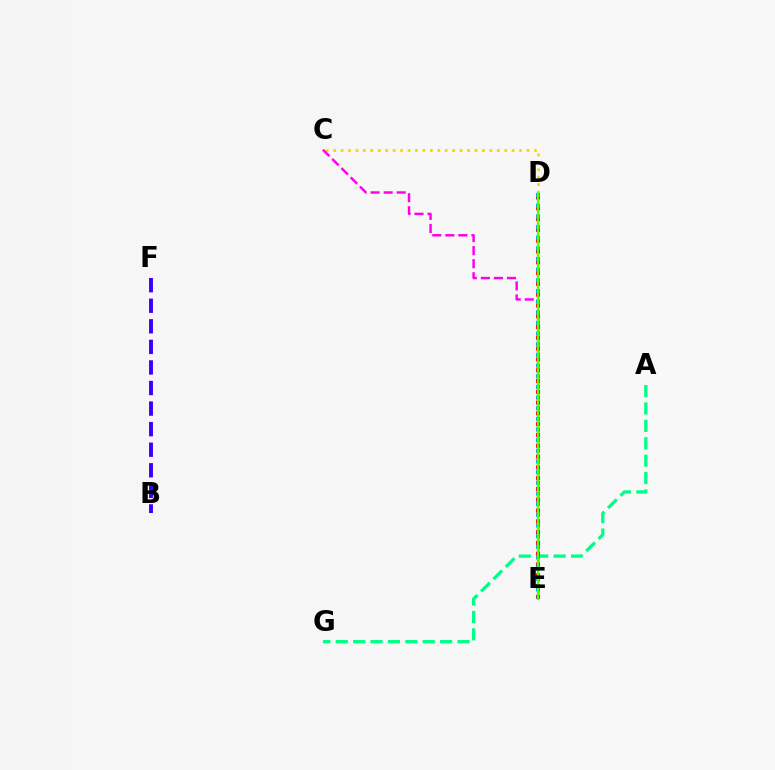{('B', 'F'): [{'color': '#3700ff', 'line_style': 'dashed', 'thickness': 2.79}], ('A', 'G'): [{'color': '#00ff86', 'line_style': 'dashed', 'thickness': 2.36}], ('C', 'D'): [{'color': '#ffd500', 'line_style': 'dotted', 'thickness': 2.02}], ('D', 'E'): [{'color': '#ff0000', 'line_style': 'dotted', 'thickness': 2.93}, {'color': '#009eff', 'line_style': 'dotted', 'thickness': 2.9}, {'color': '#4fff00', 'line_style': 'solid', 'thickness': 1.64}], ('C', 'E'): [{'color': '#ff00ed', 'line_style': 'dashed', 'thickness': 1.77}]}